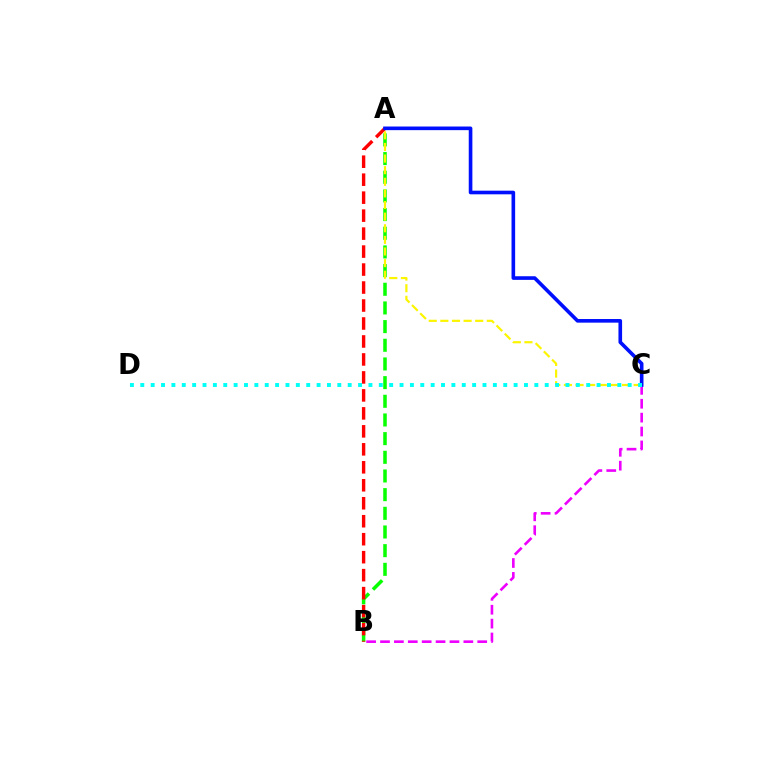{('B', 'C'): [{'color': '#ee00ff', 'line_style': 'dashed', 'thickness': 1.89}], ('A', 'B'): [{'color': '#08ff00', 'line_style': 'dashed', 'thickness': 2.54}, {'color': '#ff0000', 'line_style': 'dashed', 'thickness': 2.44}], ('A', 'C'): [{'color': '#fcf500', 'line_style': 'dashed', 'thickness': 1.58}, {'color': '#0010ff', 'line_style': 'solid', 'thickness': 2.62}], ('C', 'D'): [{'color': '#00fff6', 'line_style': 'dotted', 'thickness': 2.82}]}